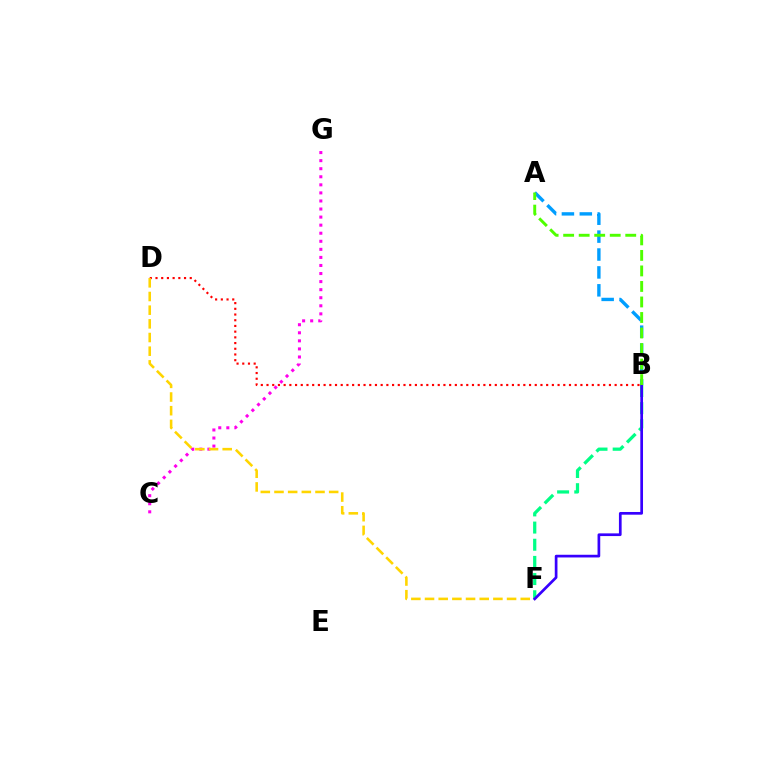{('C', 'G'): [{'color': '#ff00ed', 'line_style': 'dotted', 'thickness': 2.19}], ('B', 'D'): [{'color': '#ff0000', 'line_style': 'dotted', 'thickness': 1.55}], ('A', 'B'): [{'color': '#009eff', 'line_style': 'dashed', 'thickness': 2.43}, {'color': '#4fff00', 'line_style': 'dashed', 'thickness': 2.11}], ('B', 'F'): [{'color': '#00ff86', 'line_style': 'dashed', 'thickness': 2.33}, {'color': '#3700ff', 'line_style': 'solid', 'thickness': 1.94}], ('D', 'F'): [{'color': '#ffd500', 'line_style': 'dashed', 'thickness': 1.86}]}